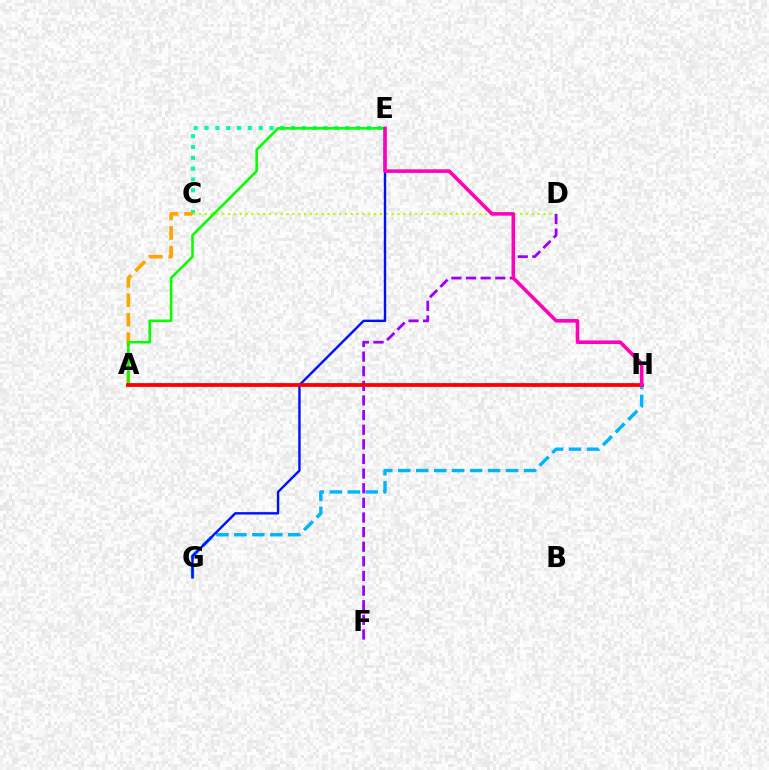{('C', 'E'): [{'color': '#00ff9d', 'line_style': 'dotted', 'thickness': 2.94}], ('G', 'H'): [{'color': '#00b5ff', 'line_style': 'dashed', 'thickness': 2.44}], ('C', 'D'): [{'color': '#b3ff00', 'line_style': 'dotted', 'thickness': 1.59}], ('E', 'G'): [{'color': '#0010ff', 'line_style': 'solid', 'thickness': 1.73}], ('D', 'F'): [{'color': '#9b00ff', 'line_style': 'dashed', 'thickness': 1.99}], ('A', 'C'): [{'color': '#ffa500', 'line_style': 'dashed', 'thickness': 2.65}], ('A', 'E'): [{'color': '#08ff00', 'line_style': 'solid', 'thickness': 1.87}], ('A', 'H'): [{'color': '#ff0000', 'line_style': 'solid', 'thickness': 2.73}], ('E', 'H'): [{'color': '#ff00bd', 'line_style': 'solid', 'thickness': 2.58}]}